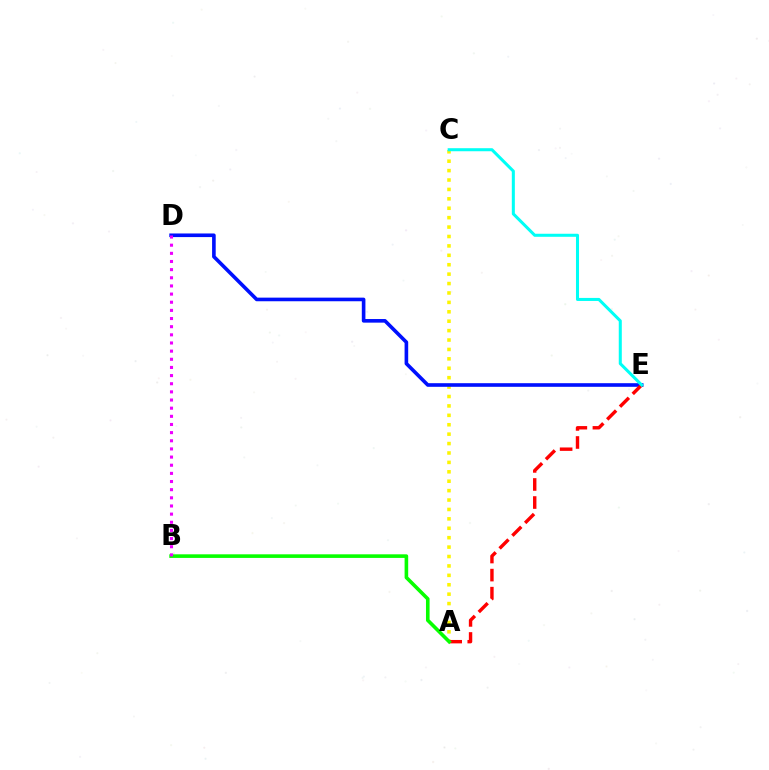{('A', 'C'): [{'color': '#fcf500', 'line_style': 'dotted', 'thickness': 2.56}], ('D', 'E'): [{'color': '#0010ff', 'line_style': 'solid', 'thickness': 2.6}], ('A', 'E'): [{'color': '#ff0000', 'line_style': 'dashed', 'thickness': 2.45}], ('A', 'B'): [{'color': '#08ff00', 'line_style': 'solid', 'thickness': 2.59}], ('C', 'E'): [{'color': '#00fff6', 'line_style': 'solid', 'thickness': 2.19}], ('B', 'D'): [{'color': '#ee00ff', 'line_style': 'dotted', 'thickness': 2.21}]}